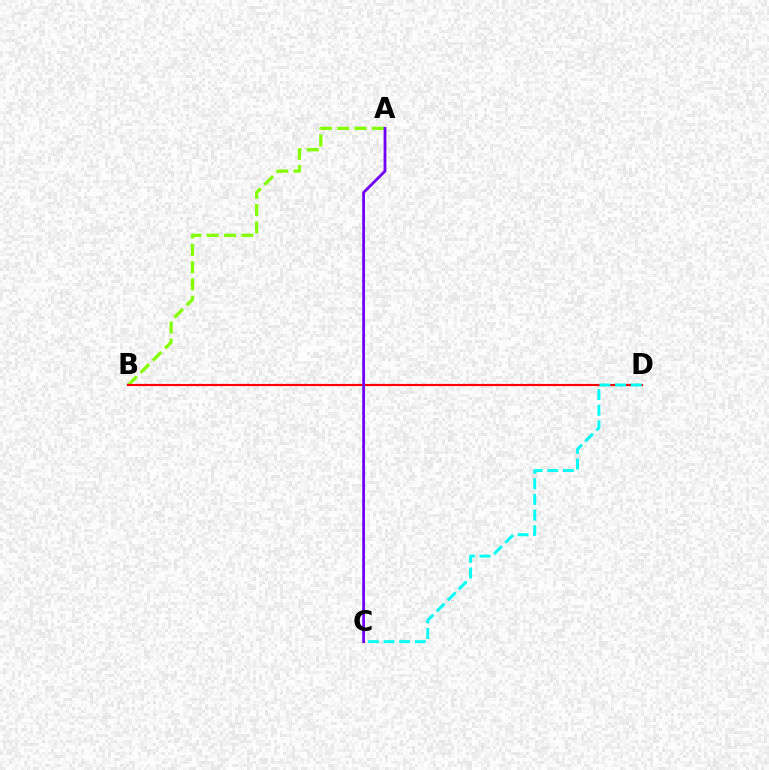{('A', 'B'): [{'color': '#84ff00', 'line_style': 'dashed', 'thickness': 2.35}], ('B', 'D'): [{'color': '#ff0000', 'line_style': 'solid', 'thickness': 1.55}], ('A', 'C'): [{'color': '#7200ff', 'line_style': 'solid', 'thickness': 2.01}], ('C', 'D'): [{'color': '#00fff6', 'line_style': 'dashed', 'thickness': 2.13}]}